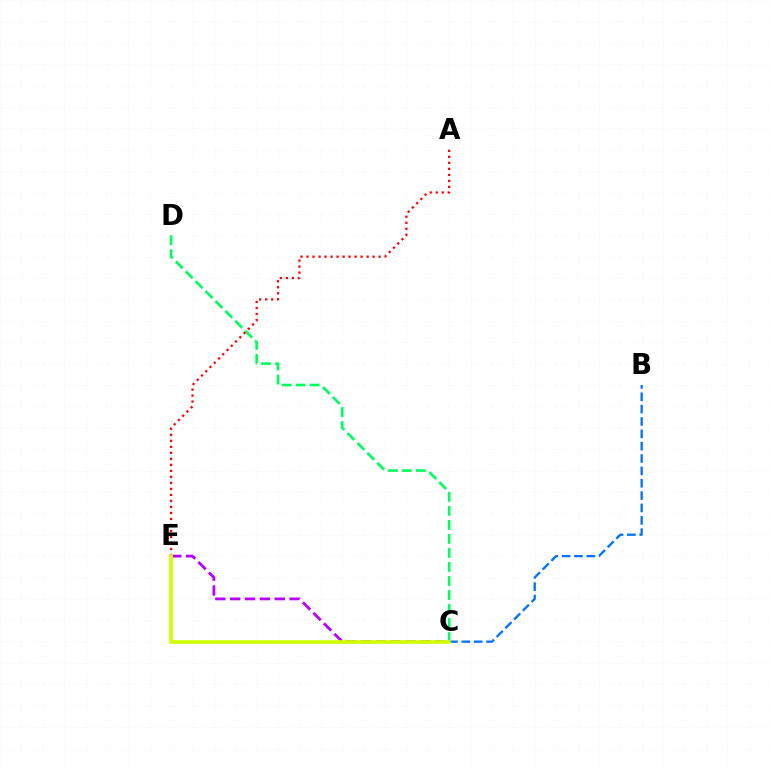{('B', 'C'): [{'color': '#0074ff', 'line_style': 'dashed', 'thickness': 1.68}], ('C', 'D'): [{'color': '#00ff5c', 'line_style': 'dashed', 'thickness': 1.9}], ('C', 'E'): [{'color': '#b900ff', 'line_style': 'dashed', 'thickness': 2.02}, {'color': '#d1ff00', 'line_style': 'solid', 'thickness': 2.62}], ('A', 'E'): [{'color': '#ff0000', 'line_style': 'dotted', 'thickness': 1.63}]}